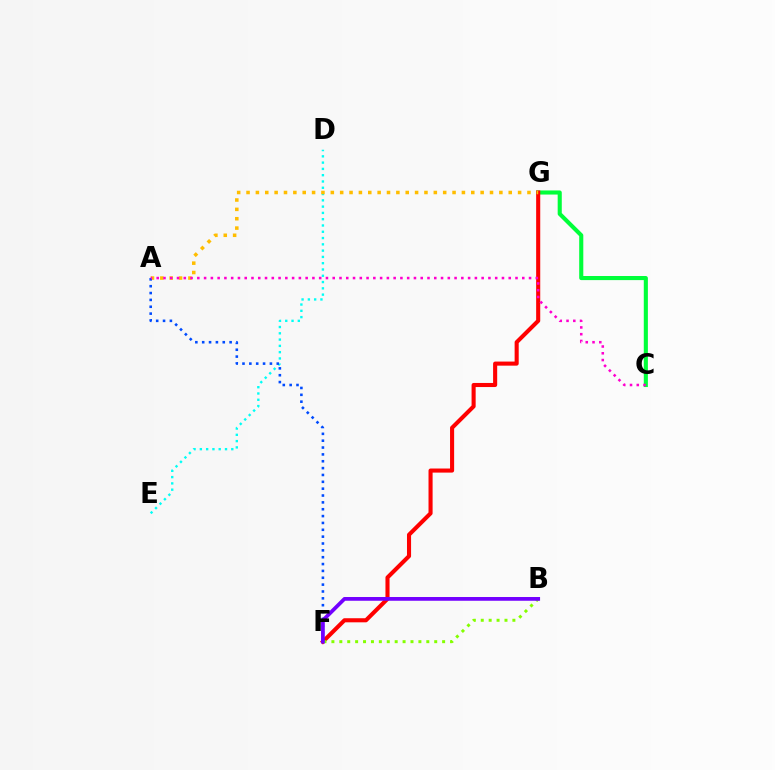{('D', 'E'): [{'color': '#00fff6', 'line_style': 'dotted', 'thickness': 1.71}], ('C', 'G'): [{'color': '#00ff39', 'line_style': 'solid', 'thickness': 2.95}], ('F', 'G'): [{'color': '#ff0000', 'line_style': 'solid', 'thickness': 2.94}], ('A', 'G'): [{'color': '#ffbd00', 'line_style': 'dotted', 'thickness': 2.54}], ('B', 'F'): [{'color': '#84ff00', 'line_style': 'dotted', 'thickness': 2.15}, {'color': '#7200ff', 'line_style': 'solid', 'thickness': 2.7}], ('A', 'F'): [{'color': '#004bff', 'line_style': 'dotted', 'thickness': 1.86}], ('A', 'C'): [{'color': '#ff00cf', 'line_style': 'dotted', 'thickness': 1.84}]}